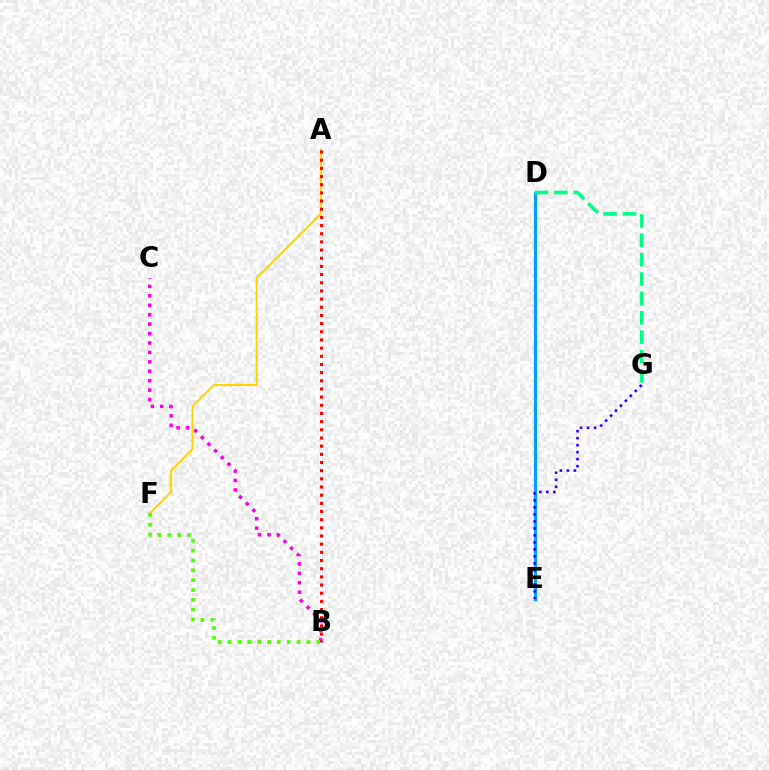{('B', 'C'): [{'color': '#ff00ed', 'line_style': 'dotted', 'thickness': 2.56}], ('D', 'E'): [{'color': '#009eff', 'line_style': 'solid', 'thickness': 2.32}], ('A', 'F'): [{'color': '#ffd500', 'line_style': 'solid', 'thickness': 1.53}], ('B', 'F'): [{'color': '#4fff00', 'line_style': 'dotted', 'thickness': 2.68}], ('D', 'G'): [{'color': '#00ff86', 'line_style': 'dashed', 'thickness': 2.63}], ('A', 'B'): [{'color': '#ff0000', 'line_style': 'dotted', 'thickness': 2.22}], ('E', 'G'): [{'color': '#3700ff', 'line_style': 'dotted', 'thickness': 1.9}]}